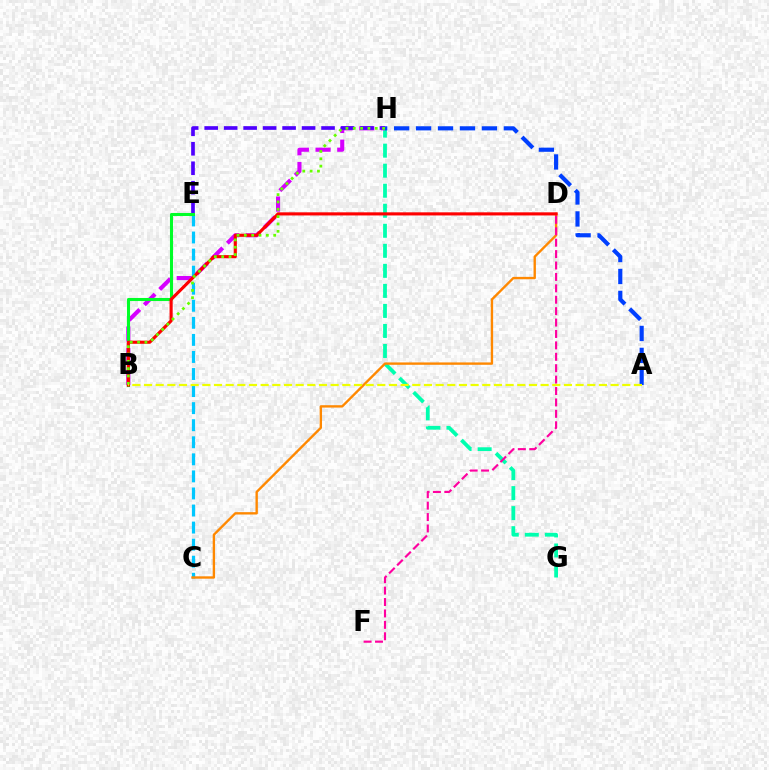{('G', 'H'): [{'color': '#00ffaf', 'line_style': 'dashed', 'thickness': 2.72}], ('B', 'H'): [{'color': '#d600ff', 'line_style': 'dashed', 'thickness': 2.95}, {'color': '#66ff00', 'line_style': 'dotted', 'thickness': 1.99}], ('C', 'E'): [{'color': '#00c7ff', 'line_style': 'dashed', 'thickness': 2.32}], ('E', 'H'): [{'color': '#4f00ff', 'line_style': 'dashed', 'thickness': 2.65}], ('B', 'E'): [{'color': '#00ff27', 'line_style': 'solid', 'thickness': 2.21}], ('C', 'D'): [{'color': '#ff8800', 'line_style': 'solid', 'thickness': 1.71}], ('A', 'H'): [{'color': '#003fff', 'line_style': 'dashed', 'thickness': 2.98}], ('D', 'F'): [{'color': '#ff00a0', 'line_style': 'dashed', 'thickness': 1.55}], ('B', 'D'): [{'color': '#ff0000', 'line_style': 'solid', 'thickness': 2.25}], ('A', 'B'): [{'color': '#eeff00', 'line_style': 'dashed', 'thickness': 1.58}]}